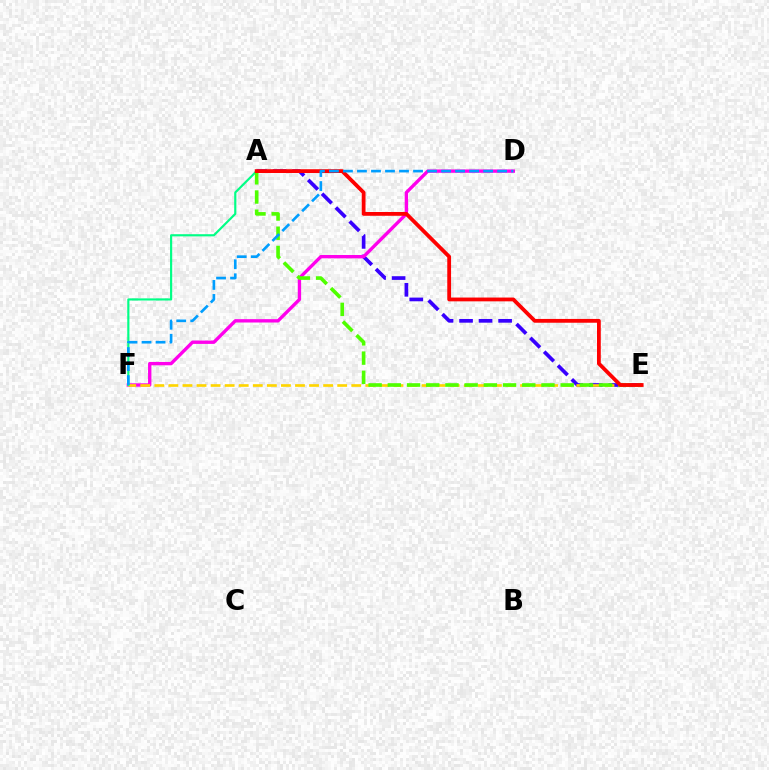{('A', 'E'): [{'color': '#3700ff', 'line_style': 'dashed', 'thickness': 2.65}, {'color': '#4fff00', 'line_style': 'dashed', 'thickness': 2.61}, {'color': '#ff0000', 'line_style': 'solid', 'thickness': 2.73}], ('D', 'F'): [{'color': '#ff00ed', 'line_style': 'solid', 'thickness': 2.41}, {'color': '#009eff', 'line_style': 'dashed', 'thickness': 1.9}], ('E', 'F'): [{'color': '#ffd500', 'line_style': 'dashed', 'thickness': 1.91}], ('A', 'F'): [{'color': '#00ff86', 'line_style': 'solid', 'thickness': 1.56}]}